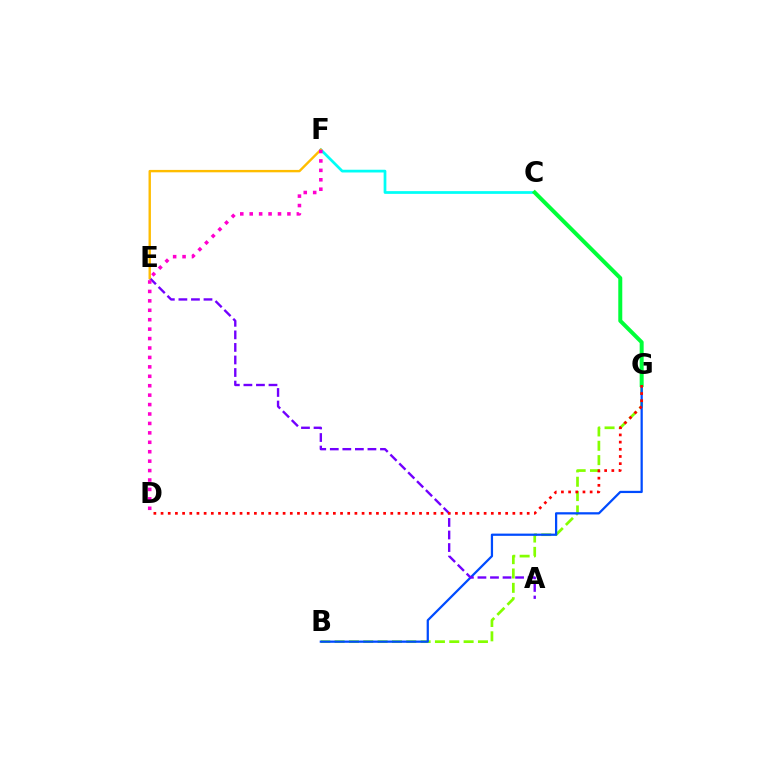{('B', 'G'): [{'color': '#84ff00', 'line_style': 'dashed', 'thickness': 1.95}, {'color': '#004bff', 'line_style': 'solid', 'thickness': 1.62}], ('A', 'E'): [{'color': '#7200ff', 'line_style': 'dashed', 'thickness': 1.7}], ('C', 'F'): [{'color': '#00fff6', 'line_style': 'solid', 'thickness': 1.97}], ('C', 'G'): [{'color': '#00ff39', 'line_style': 'solid', 'thickness': 2.87}], ('E', 'F'): [{'color': '#ffbd00', 'line_style': 'solid', 'thickness': 1.72}], ('D', 'G'): [{'color': '#ff0000', 'line_style': 'dotted', 'thickness': 1.95}], ('D', 'F'): [{'color': '#ff00cf', 'line_style': 'dotted', 'thickness': 2.56}]}